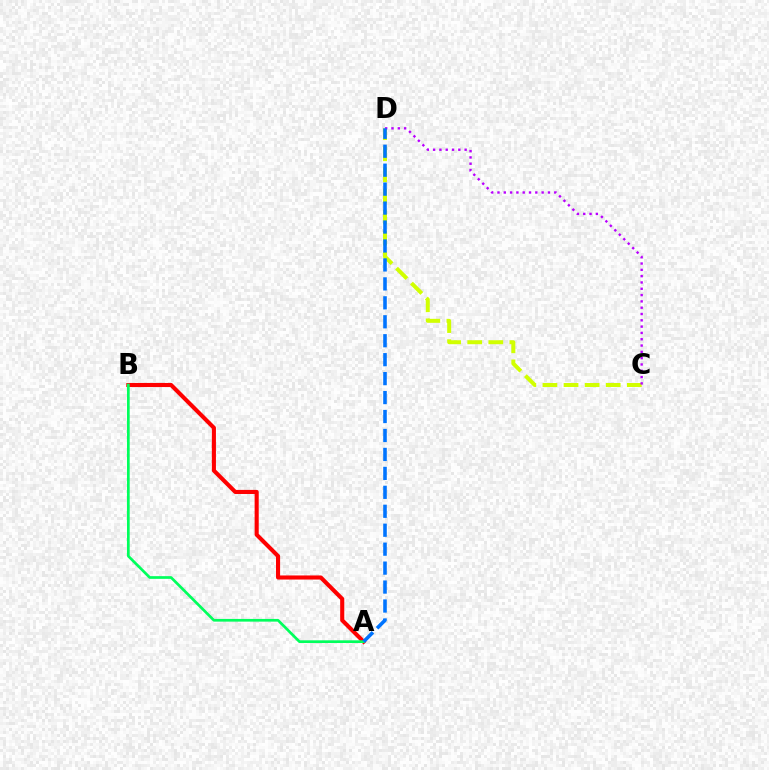{('A', 'B'): [{'color': '#ff0000', 'line_style': 'solid', 'thickness': 2.95}, {'color': '#00ff5c', 'line_style': 'solid', 'thickness': 1.95}], ('C', 'D'): [{'color': '#d1ff00', 'line_style': 'dashed', 'thickness': 2.87}, {'color': '#b900ff', 'line_style': 'dotted', 'thickness': 1.71}], ('A', 'D'): [{'color': '#0074ff', 'line_style': 'dashed', 'thickness': 2.57}]}